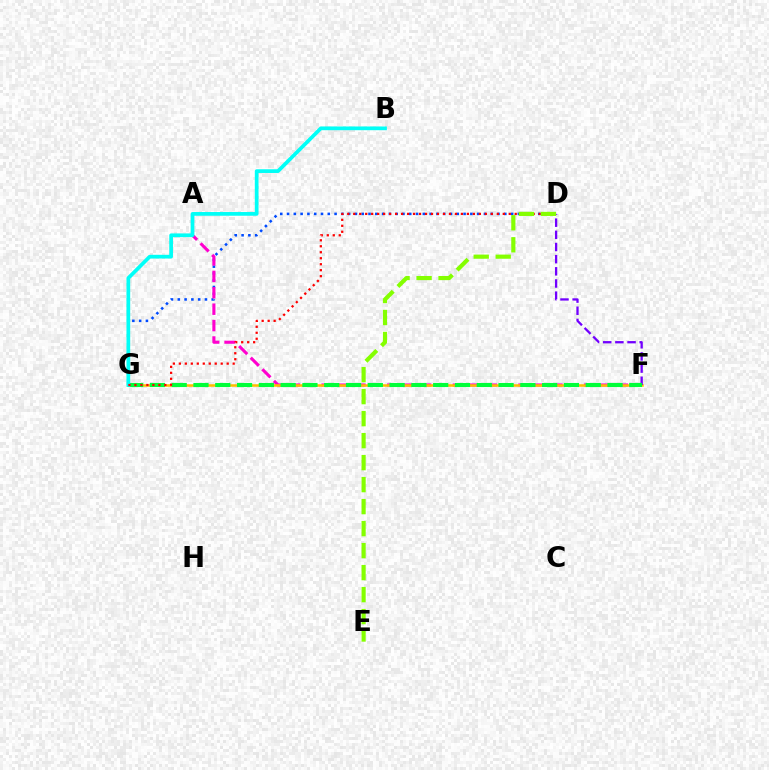{('D', 'G'): [{'color': '#004bff', 'line_style': 'dotted', 'thickness': 1.84}, {'color': '#ff0000', 'line_style': 'dotted', 'thickness': 1.63}], ('A', 'F'): [{'color': '#ff00cf', 'line_style': 'dashed', 'thickness': 2.23}], ('F', 'G'): [{'color': '#ffbd00', 'line_style': 'solid', 'thickness': 1.82}, {'color': '#00ff39', 'line_style': 'dashed', 'thickness': 2.96}], ('D', 'F'): [{'color': '#7200ff', 'line_style': 'dashed', 'thickness': 1.65}], ('B', 'G'): [{'color': '#00fff6', 'line_style': 'solid', 'thickness': 2.68}], ('D', 'E'): [{'color': '#84ff00', 'line_style': 'dashed', 'thickness': 2.99}]}